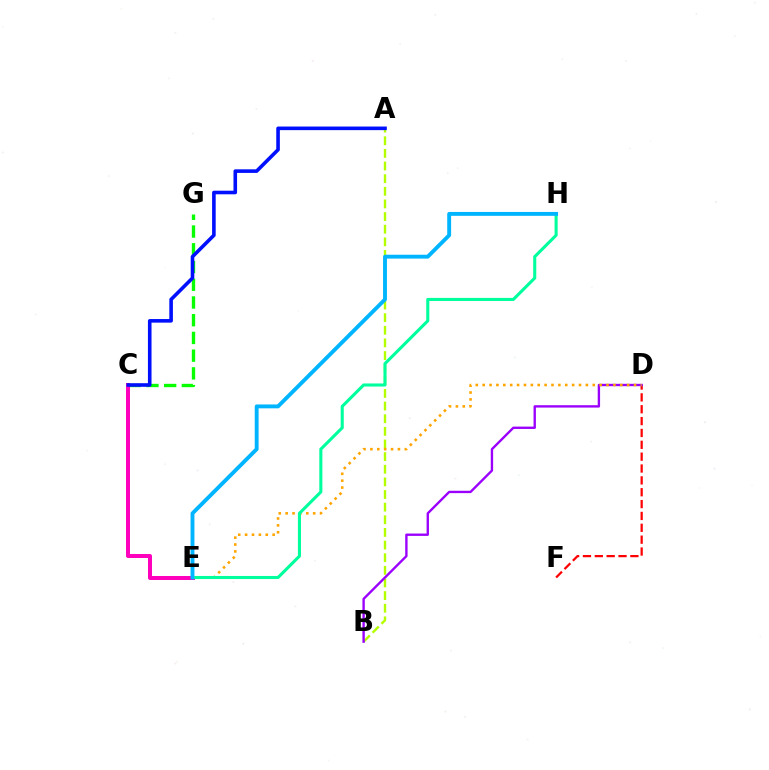{('A', 'B'): [{'color': '#b3ff00', 'line_style': 'dashed', 'thickness': 1.72}], ('D', 'F'): [{'color': '#ff0000', 'line_style': 'dashed', 'thickness': 1.61}], ('C', 'G'): [{'color': '#08ff00', 'line_style': 'dashed', 'thickness': 2.41}], ('B', 'D'): [{'color': '#9b00ff', 'line_style': 'solid', 'thickness': 1.7}], ('C', 'E'): [{'color': '#ff00bd', 'line_style': 'solid', 'thickness': 2.88}], ('A', 'C'): [{'color': '#0010ff', 'line_style': 'solid', 'thickness': 2.59}], ('D', 'E'): [{'color': '#ffa500', 'line_style': 'dotted', 'thickness': 1.87}], ('E', 'H'): [{'color': '#00ff9d', 'line_style': 'solid', 'thickness': 2.21}, {'color': '#00b5ff', 'line_style': 'solid', 'thickness': 2.79}]}